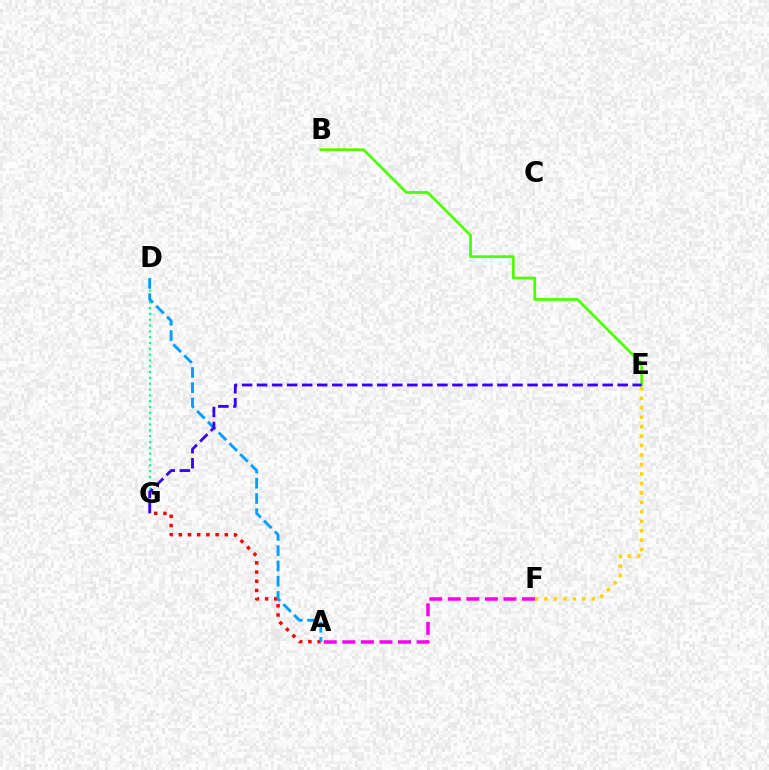{('D', 'G'): [{'color': '#00ff86', 'line_style': 'dotted', 'thickness': 1.58}], ('B', 'E'): [{'color': '#4fff00', 'line_style': 'solid', 'thickness': 2.0}], ('A', 'G'): [{'color': '#ff0000', 'line_style': 'dotted', 'thickness': 2.5}], ('A', 'D'): [{'color': '#009eff', 'line_style': 'dashed', 'thickness': 2.07}], ('E', 'F'): [{'color': '#ffd500', 'line_style': 'dotted', 'thickness': 2.57}], ('E', 'G'): [{'color': '#3700ff', 'line_style': 'dashed', 'thickness': 2.04}], ('A', 'F'): [{'color': '#ff00ed', 'line_style': 'dashed', 'thickness': 2.52}]}